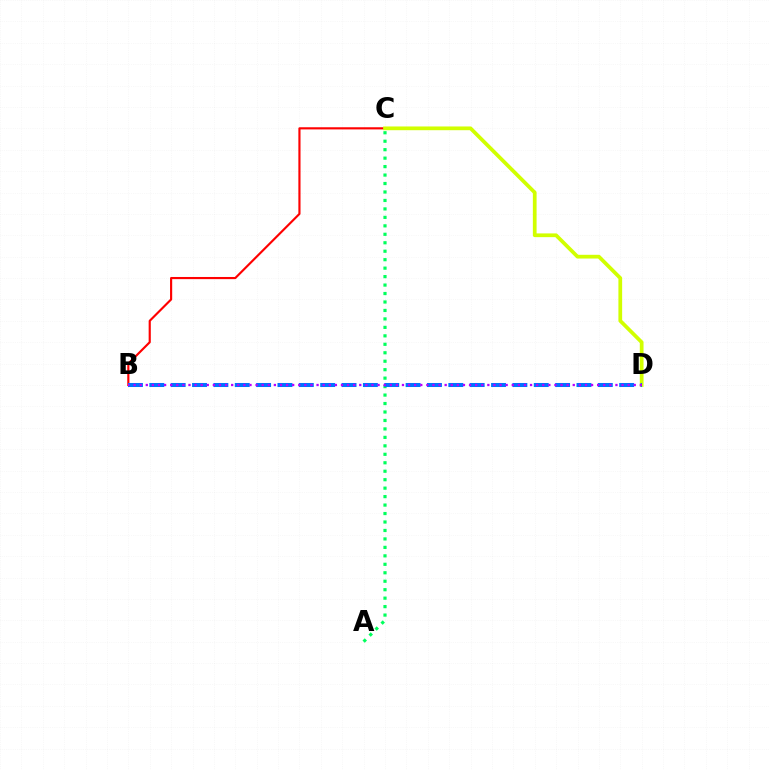{('B', 'C'): [{'color': '#ff0000', 'line_style': 'solid', 'thickness': 1.55}], ('C', 'D'): [{'color': '#d1ff00', 'line_style': 'solid', 'thickness': 2.69}], ('A', 'C'): [{'color': '#00ff5c', 'line_style': 'dotted', 'thickness': 2.3}], ('B', 'D'): [{'color': '#0074ff', 'line_style': 'dashed', 'thickness': 2.9}, {'color': '#b900ff', 'line_style': 'dotted', 'thickness': 1.66}]}